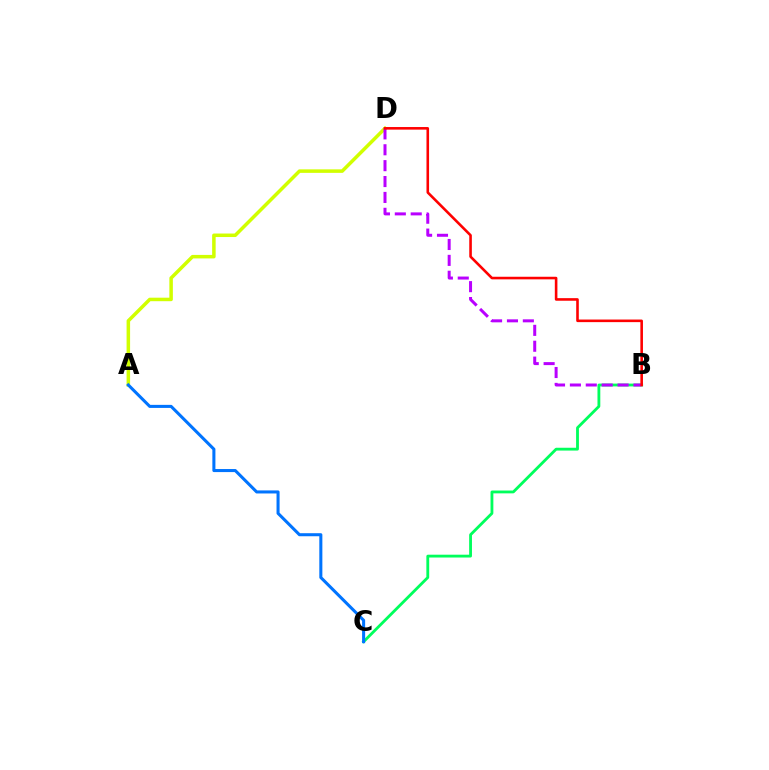{('B', 'C'): [{'color': '#00ff5c', 'line_style': 'solid', 'thickness': 2.03}], ('A', 'D'): [{'color': '#d1ff00', 'line_style': 'solid', 'thickness': 2.53}], ('B', 'D'): [{'color': '#b900ff', 'line_style': 'dashed', 'thickness': 2.16}, {'color': '#ff0000', 'line_style': 'solid', 'thickness': 1.87}], ('A', 'C'): [{'color': '#0074ff', 'line_style': 'solid', 'thickness': 2.2}]}